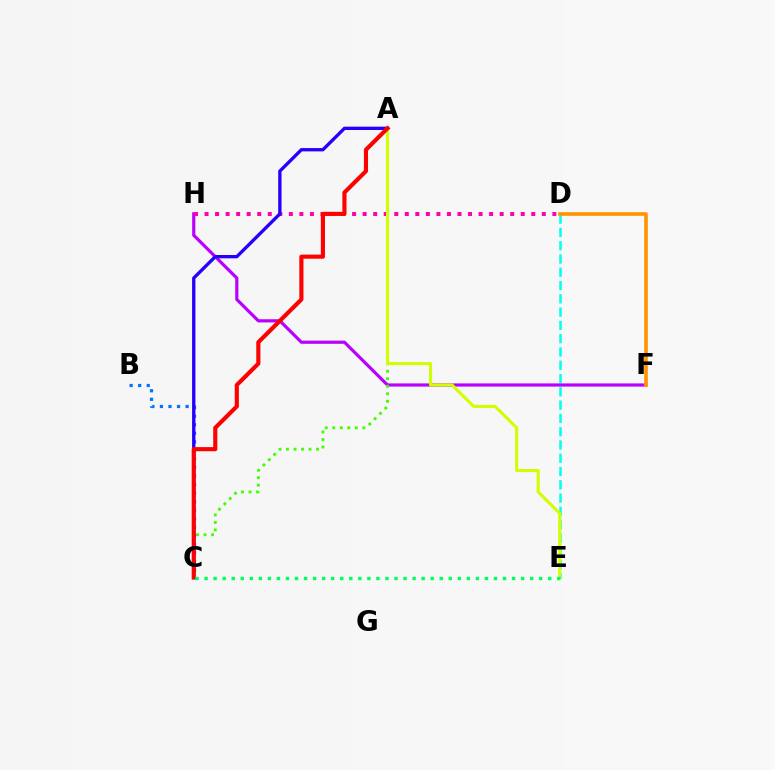{('D', 'E'): [{'color': '#00fff6', 'line_style': 'dashed', 'thickness': 1.8}], ('F', 'H'): [{'color': '#b900ff', 'line_style': 'solid', 'thickness': 2.29}], ('B', 'C'): [{'color': '#0074ff', 'line_style': 'dotted', 'thickness': 2.32}], ('D', 'H'): [{'color': '#ff00ac', 'line_style': 'dotted', 'thickness': 2.86}], ('D', 'F'): [{'color': '#ff9400', 'line_style': 'solid', 'thickness': 2.62}], ('A', 'C'): [{'color': '#3dff00', 'line_style': 'dotted', 'thickness': 2.04}, {'color': '#2500ff', 'line_style': 'solid', 'thickness': 2.39}, {'color': '#ff0000', 'line_style': 'solid', 'thickness': 2.97}], ('A', 'E'): [{'color': '#d1ff00', 'line_style': 'solid', 'thickness': 2.22}], ('C', 'E'): [{'color': '#00ff5c', 'line_style': 'dotted', 'thickness': 2.46}]}